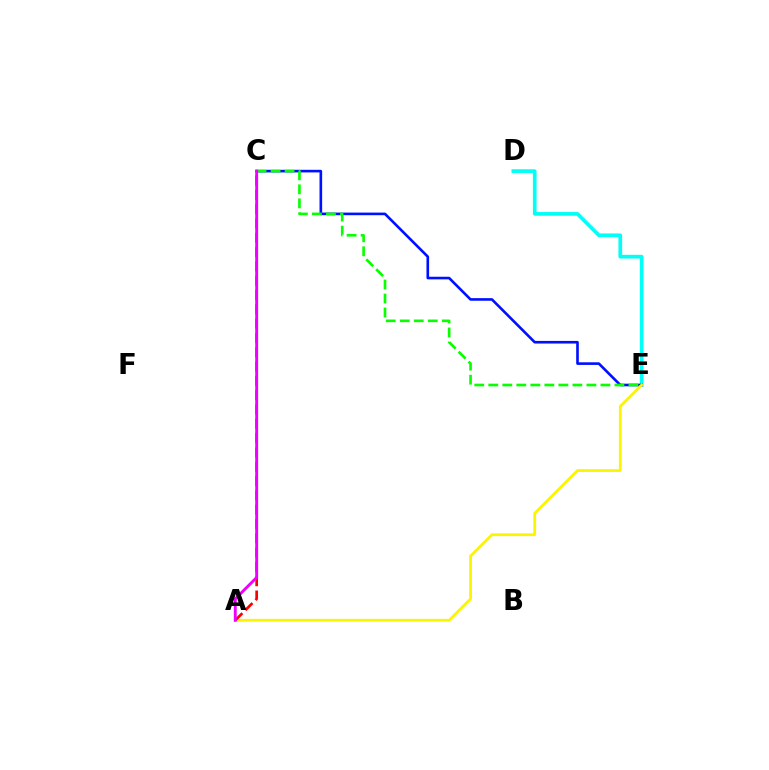{('D', 'E'): [{'color': '#00fff6', 'line_style': 'solid', 'thickness': 2.65}], ('C', 'E'): [{'color': '#0010ff', 'line_style': 'solid', 'thickness': 1.89}, {'color': '#08ff00', 'line_style': 'dashed', 'thickness': 1.9}], ('A', 'E'): [{'color': '#fcf500', 'line_style': 'solid', 'thickness': 2.01}], ('A', 'C'): [{'color': '#ff0000', 'line_style': 'dashed', 'thickness': 1.94}, {'color': '#ee00ff', 'line_style': 'solid', 'thickness': 2.09}]}